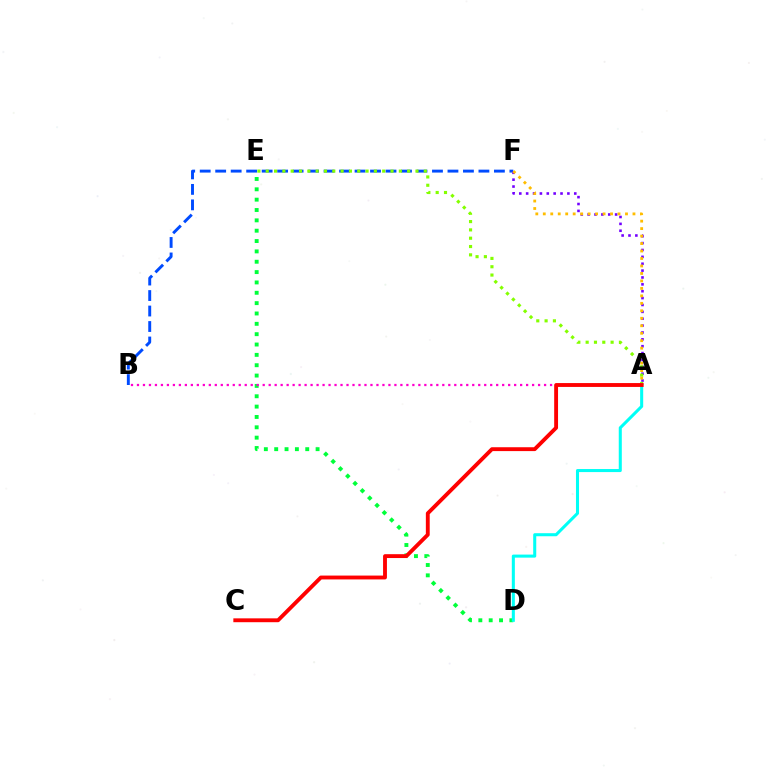{('D', 'E'): [{'color': '#00ff39', 'line_style': 'dotted', 'thickness': 2.81}], ('B', 'F'): [{'color': '#004bff', 'line_style': 'dashed', 'thickness': 2.1}], ('A', 'F'): [{'color': '#7200ff', 'line_style': 'dotted', 'thickness': 1.87}, {'color': '#ffbd00', 'line_style': 'dotted', 'thickness': 2.03}], ('A', 'B'): [{'color': '#ff00cf', 'line_style': 'dotted', 'thickness': 1.63}], ('A', 'E'): [{'color': '#84ff00', 'line_style': 'dotted', 'thickness': 2.26}], ('A', 'D'): [{'color': '#00fff6', 'line_style': 'solid', 'thickness': 2.2}], ('A', 'C'): [{'color': '#ff0000', 'line_style': 'solid', 'thickness': 2.78}]}